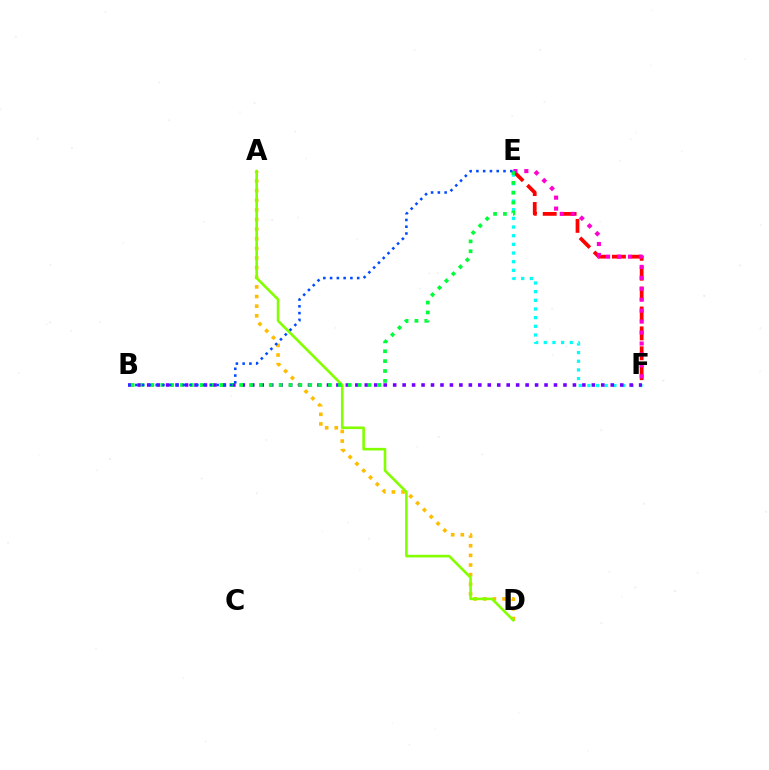{('A', 'D'): [{'color': '#ffbd00', 'line_style': 'dotted', 'thickness': 2.62}, {'color': '#84ff00', 'line_style': 'solid', 'thickness': 1.89}], ('E', 'F'): [{'color': '#00fff6', 'line_style': 'dotted', 'thickness': 2.35}, {'color': '#ff0000', 'line_style': 'dashed', 'thickness': 2.7}, {'color': '#ff00cf', 'line_style': 'dotted', 'thickness': 2.97}], ('B', 'F'): [{'color': '#7200ff', 'line_style': 'dotted', 'thickness': 2.57}], ('B', 'E'): [{'color': '#00ff39', 'line_style': 'dotted', 'thickness': 2.68}, {'color': '#004bff', 'line_style': 'dotted', 'thickness': 1.84}]}